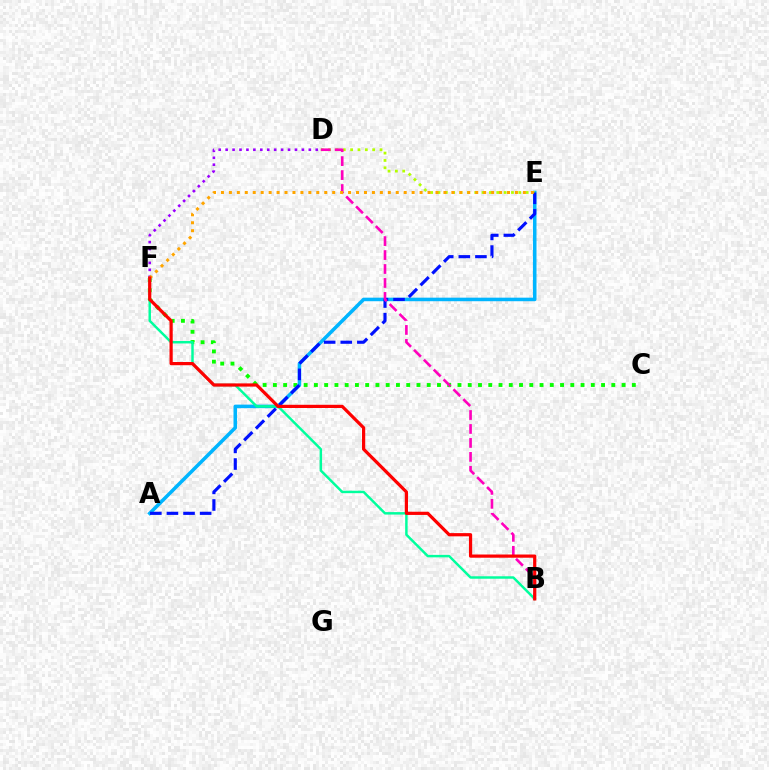{('C', 'F'): [{'color': '#08ff00', 'line_style': 'dotted', 'thickness': 2.79}], ('A', 'E'): [{'color': '#00b5ff', 'line_style': 'solid', 'thickness': 2.55}, {'color': '#0010ff', 'line_style': 'dashed', 'thickness': 2.26}], ('D', 'E'): [{'color': '#b3ff00', 'line_style': 'dotted', 'thickness': 2.0}], ('D', 'F'): [{'color': '#9b00ff', 'line_style': 'dotted', 'thickness': 1.88}], ('B', 'F'): [{'color': '#00ff9d', 'line_style': 'solid', 'thickness': 1.77}, {'color': '#ff0000', 'line_style': 'solid', 'thickness': 2.31}], ('B', 'D'): [{'color': '#ff00bd', 'line_style': 'dashed', 'thickness': 1.9}], ('E', 'F'): [{'color': '#ffa500', 'line_style': 'dotted', 'thickness': 2.16}]}